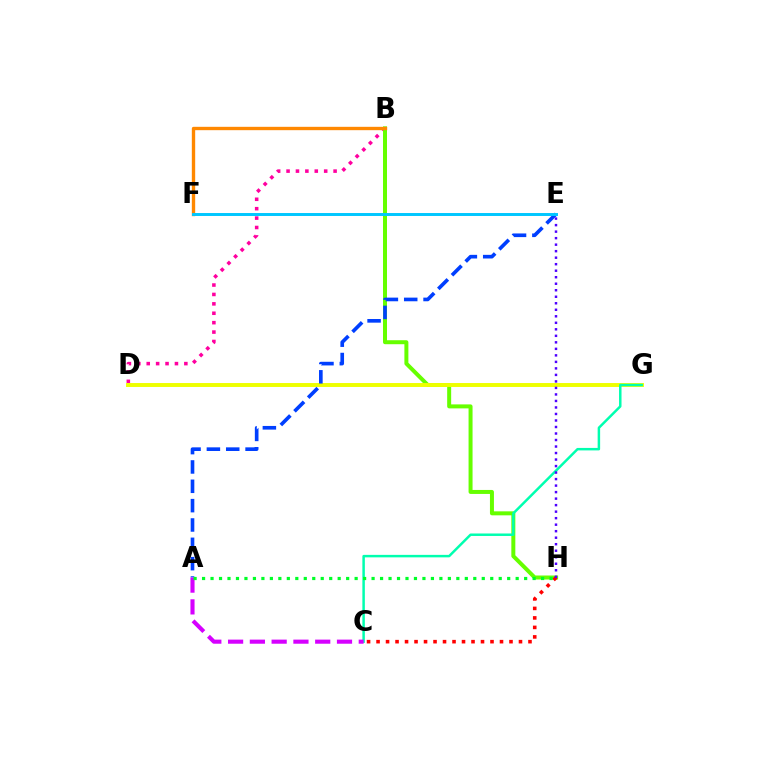{('B', 'D'): [{'color': '#ff00a0', 'line_style': 'dotted', 'thickness': 2.56}], ('B', 'H'): [{'color': '#66ff00', 'line_style': 'solid', 'thickness': 2.87}], ('C', 'H'): [{'color': '#ff0000', 'line_style': 'dotted', 'thickness': 2.58}], ('D', 'G'): [{'color': '#eeff00', 'line_style': 'solid', 'thickness': 2.83}], ('C', 'G'): [{'color': '#00ffaf', 'line_style': 'solid', 'thickness': 1.79}], ('A', 'E'): [{'color': '#003fff', 'line_style': 'dashed', 'thickness': 2.63}], ('A', 'C'): [{'color': '#d600ff', 'line_style': 'dashed', 'thickness': 2.96}], ('B', 'F'): [{'color': '#ff8800', 'line_style': 'solid', 'thickness': 2.42}], ('E', 'F'): [{'color': '#00c7ff', 'line_style': 'solid', 'thickness': 2.12}], ('A', 'H'): [{'color': '#00ff27', 'line_style': 'dotted', 'thickness': 2.3}], ('E', 'H'): [{'color': '#4f00ff', 'line_style': 'dotted', 'thickness': 1.77}]}